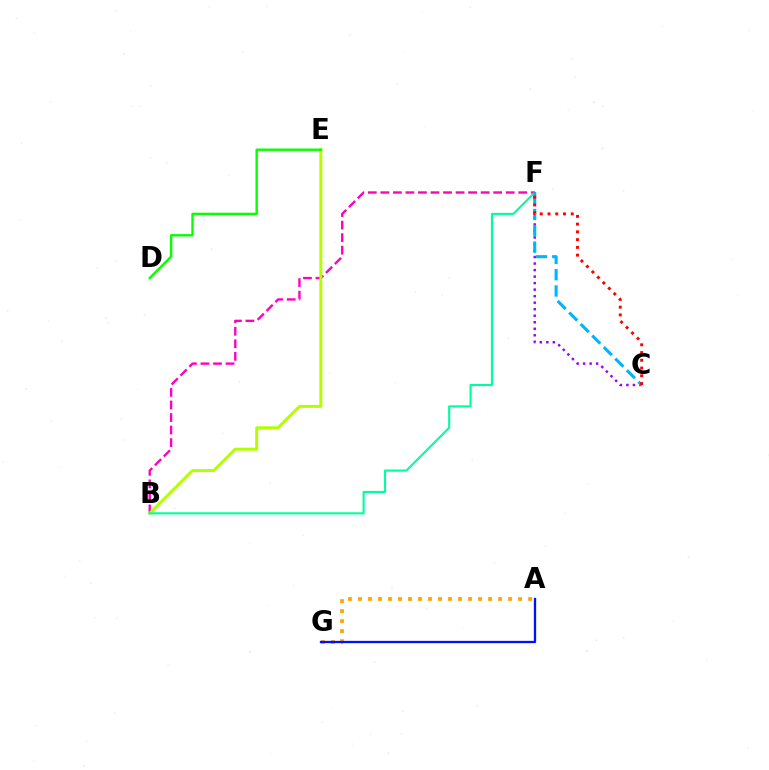{('B', 'F'): [{'color': '#ff00bd', 'line_style': 'dashed', 'thickness': 1.7}, {'color': '#00ff9d', 'line_style': 'solid', 'thickness': 1.52}], ('B', 'E'): [{'color': '#b3ff00', 'line_style': 'solid', 'thickness': 2.16}], ('A', 'G'): [{'color': '#ffa500', 'line_style': 'dotted', 'thickness': 2.72}, {'color': '#0010ff', 'line_style': 'solid', 'thickness': 1.65}], ('D', 'E'): [{'color': '#08ff00', 'line_style': 'solid', 'thickness': 1.72}], ('C', 'F'): [{'color': '#9b00ff', 'line_style': 'dotted', 'thickness': 1.77}, {'color': '#00b5ff', 'line_style': 'dashed', 'thickness': 2.22}, {'color': '#ff0000', 'line_style': 'dotted', 'thickness': 2.11}]}